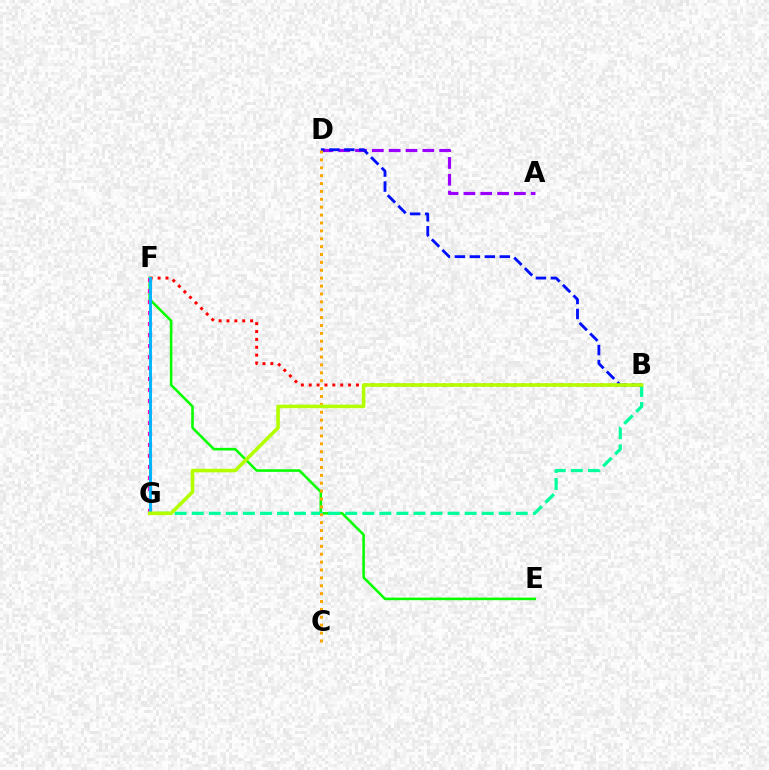{('B', 'F'): [{'color': '#ff0000', 'line_style': 'dotted', 'thickness': 2.14}], ('E', 'F'): [{'color': '#08ff00', 'line_style': 'solid', 'thickness': 1.86}], ('A', 'D'): [{'color': '#9b00ff', 'line_style': 'dashed', 'thickness': 2.29}], ('B', 'G'): [{'color': '#00ff9d', 'line_style': 'dashed', 'thickness': 2.32}, {'color': '#b3ff00', 'line_style': 'solid', 'thickness': 2.58}], ('F', 'G'): [{'color': '#ff00bd', 'line_style': 'dotted', 'thickness': 2.99}, {'color': '#00b5ff', 'line_style': 'solid', 'thickness': 2.12}], ('B', 'D'): [{'color': '#0010ff', 'line_style': 'dashed', 'thickness': 2.04}], ('C', 'D'): [{'color': '#ffa500', 'line_style': 'dotted', 'thickness': 2.14}]}